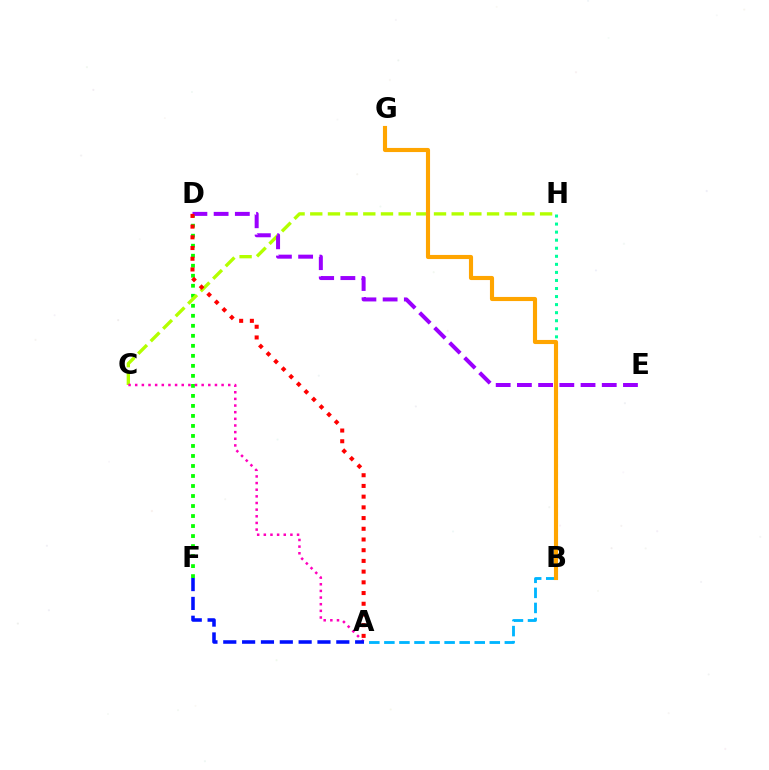{('A', 'B'): [{'color': '#00b5ff', 'line_style': 'dashed', 'thickness': 2.05}], ('D', 'F'): [{'color': '#08ff00', 'line_style': 'dotted', 'thickness': 2.72}], ('C', 'H'): [{'color': '#b3ff00', 'line_style': 'dashed', 'thickness': 2.4}], ('B', 'H'): [{'color': '#00ff9d', 'line_style': 'dotted', 'thickness': 2.19}], ('D', 'E'): [{'color': '#9b00ff', 'line_style': 'dashed', 'thickness': 2.88}], ('B', 'G'): [{'color': '#ffa500', 'line_style': 'solid', 'thickness': 2.96}], ('A', 'C'): [{'color': '#ff00bd', 'line_style': 'dotted', 'thickness': 1.81}], ('A', 'F'): [{'color': '#0010ff', 'line_style': 'dashed', 'thickness': 2.56}], ('A', 'D'): [{'color': '#ff0000', 'line_style': 'dotted', 'thickness': 2.91}]}